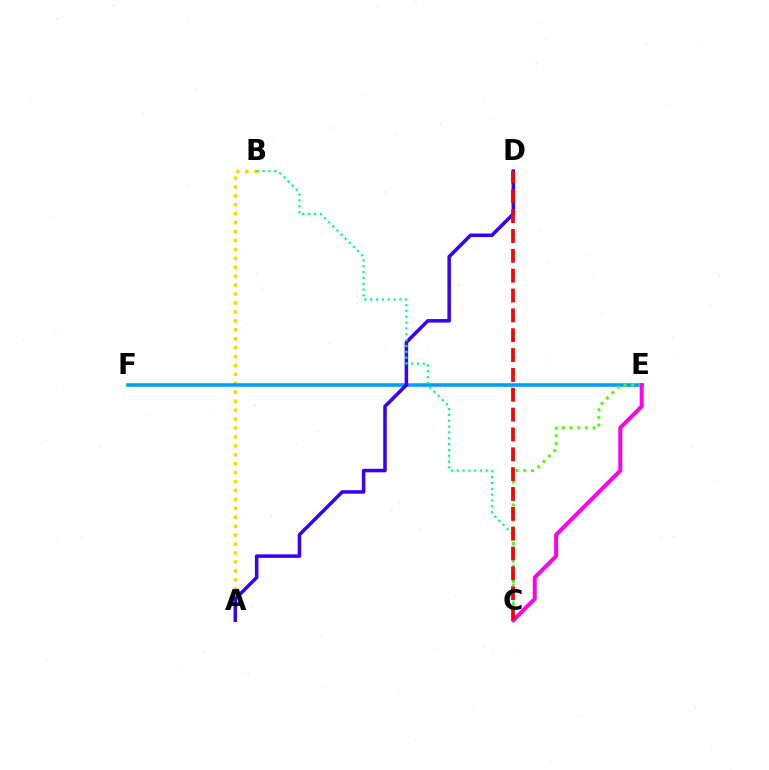{('A', 'B'): [{'color': '#ffd500', 'line_style': 'dotted', 'thickness': 2.43}], ('E', 'F'): [{'color': '#009eff', 'line_style': 'solid', 'thickness': 2.57}], ('A', 'D'): [{'color': '#3700ff', 'line_style': 'solid', 'thickness': 2.54}], ('C', 'E'): [{'color': '#4fff00', 'line_style': 'dotted', 'thickness': 2.08}, {'color': '#ff00ed', 'line_style': 'solid', 'thickness': 2.87}], ('B', 'C'): [{'color': '#00ff86', 'line_style': 'dotted', 'thickness': 1.59}], ('C', 'D'): [{'color': '#ff0000', 'line_style': 'dashed', 'thickness': 2.7}]}